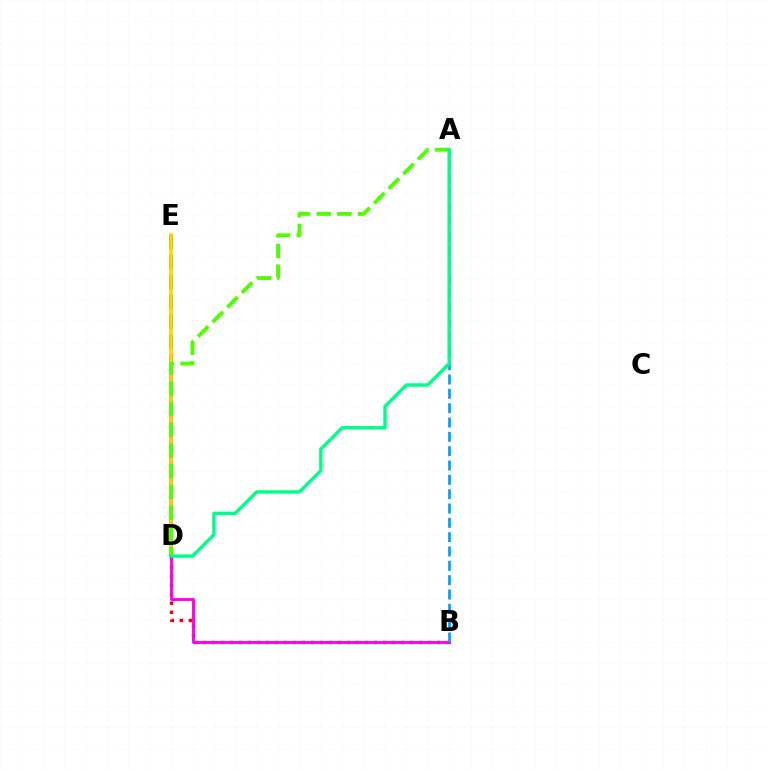{('D', 'E'): [{'color': '#3700ff', 'line_style': 'dashed', 'thickness': 2.71}, {'color': '#ffd500', 'line_style': 'solid', 'thickness': 2.66}], ('B', 'D'): [{'color': '#ff0000', 'line_style': 'dotted', 'thickness': 2.45}, {'color': '#ff00ed', 'line_style': 'solid', 'thickness': 2.09}], ('A', 'D'): [{'color': '#4fff00', 'line_style': 'dashed', 'thickness': 2.81}, {'color': '#00ff86', 'line_style': 'solid', 'thickness': 2.44}], ('A', 'B'): [{'color': '#009eff', 'line_style': 'dashed', 'thickness': 1.95}]}